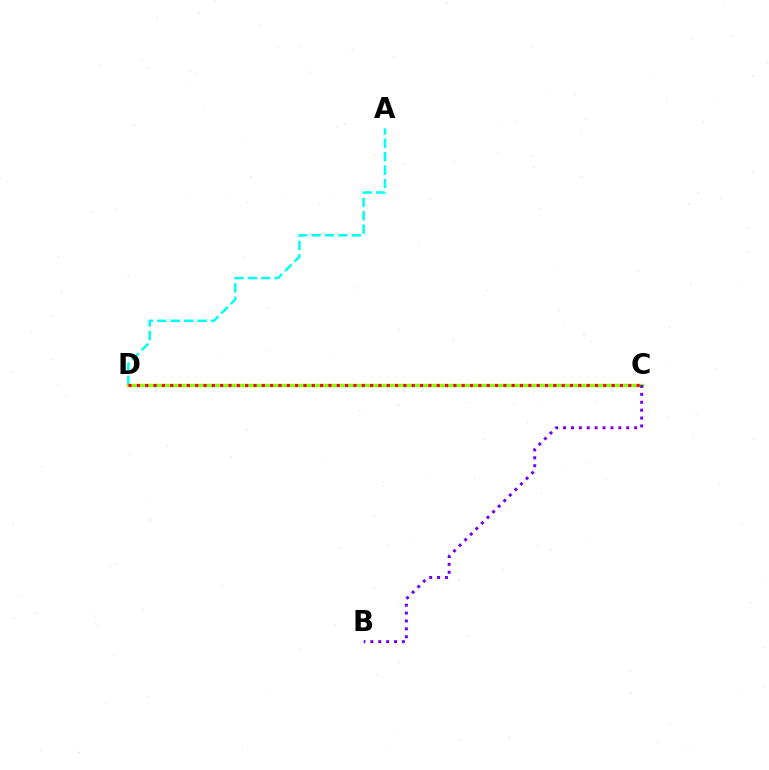{('A', 'D'): [{'color': '#00fff6', 'line_style': 'dashed', 'thickness': 1.82}], ('C', 'D'): [{'color': '#84ff00', 'line_style': 'solid', 'thickness': 2.39}, {'color': '#ff0000', 'line_style': 'dotted', 'thickness': 2.26}], ('B', 'C'): [{'color': '#7200ff', 'line_style': 'dotted', 'thickness': 2.14}]}